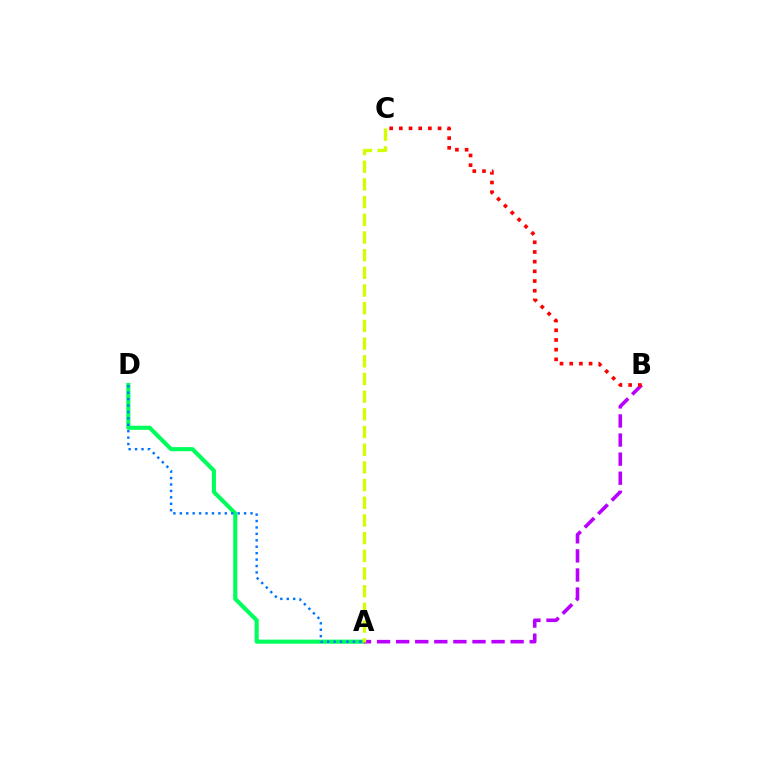{('A', 'D'): [{'color': '#00ff5c', 'line_style': 'solid', 'thickness': 2.95}, {'color': '#0074ff', 'line_style': 'dotted', 'thickness': 1.75}], ('A', 'B'): [{'color': '#b900ff', 'line_style': 'dashed', 'thickness': 2.59}], ('B', 'C'): [{'color': '#ff0000', 'line_style': 'dotted', 'thickness': 2.63}], ('A', 'C'): [{'color': '#d1ff00', 'line_style': 'dashed', 'thickness': 2.4}]}